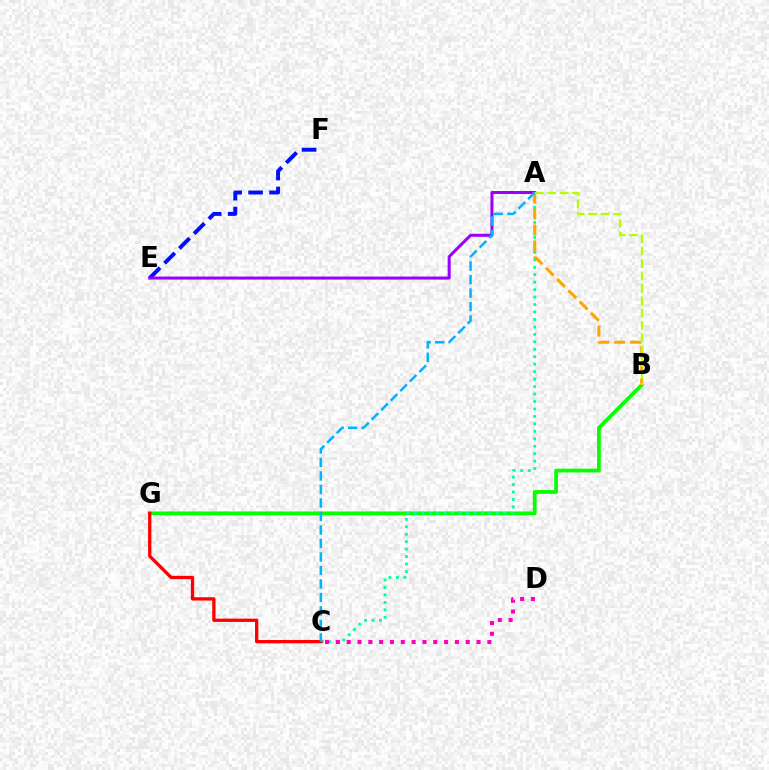{('E', 'F'): [{'color': '#0010ff', 'line_style': 'dashed', 'thickness': 2.84}], ('B', 'G'): [{'color': '#08ff00', 'line_style': 'solid', 'thickness': 2.7}], ('A', 'C'): [{'color': '#00ff9d', 'line_style': 'dotted', 'thickness': 2.03}, {'color': '#00b5ff', 'line_style': 'dashed', 'thickness': 1.83}], ('A', 'E'): [{'color': '#9b00ff', 'line_style': 'solid', 'thickness': 2.18}], ('C', 'G'): [{'color': '#ff0000', 'line_style': 'solid', 'thickness': 2.37}], ('C', 'D'): [{'color': '#ff00bd', 'line_style': 'dotted', 'thickness': 2.94}], ('A', 'B'): [{'color': '#ffa500', 'line_style': 'dashed', 'thickness': 2.17}, {'color': '#b3ff00', 'line_style': 'dashed', 'thickness': 1.68}]}